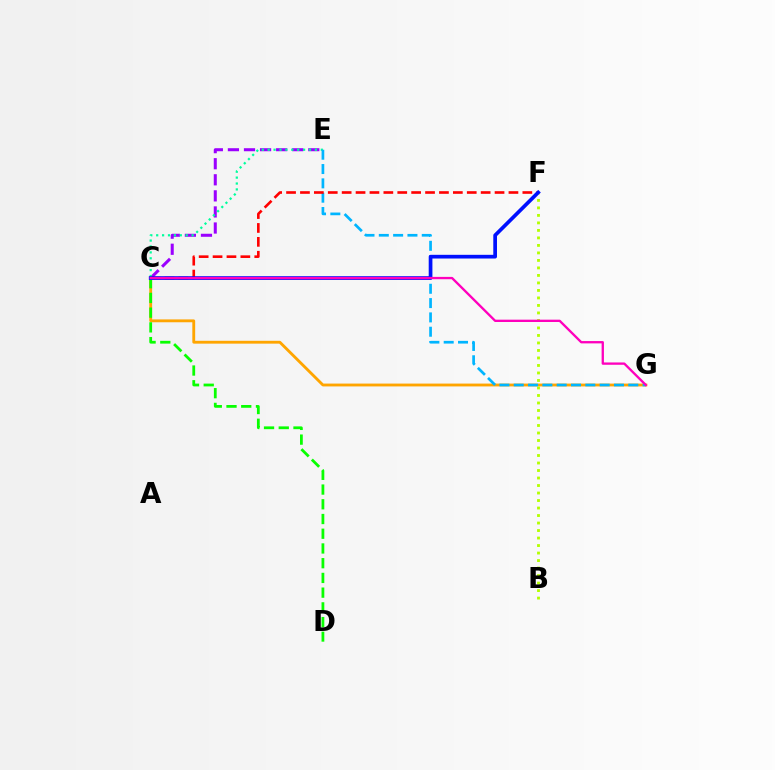{('C', 'E'): [{'color': '#9b00ff', 'line_style': 'dashed', 'thickness': 2.18}, {'color': '#00ff9d', 'line_style': 'dotted', 'thickness': 1.6}], ('C', 'G'): [{'color': '#ffa500', 'line_style': 'solid', 'thickness': 2.05}, {'color': '#ff00bd', 'line_style': 'solid', 'thickness': 1.67}], ('B', 'F'): [{'color': '#b3ff00', 'line_style': 'dotted', 'thickness': 2.04}], ('E', 'G'): [{'color': '#00b5ff', 'line_style': 'dashed', 'thickness': 1.95}], ('C', 'F'): [{'color': '#ff0000', 'line_style': 'dashed', 'thickness': 1.89}, {'color': '#0010ff', 'line_style': 'solid', 'thickness': 2.67}], ('C', 'D'): [{'color': '#08ff00', 'line_style': 'dashed', 'thickness': 2.0}]}